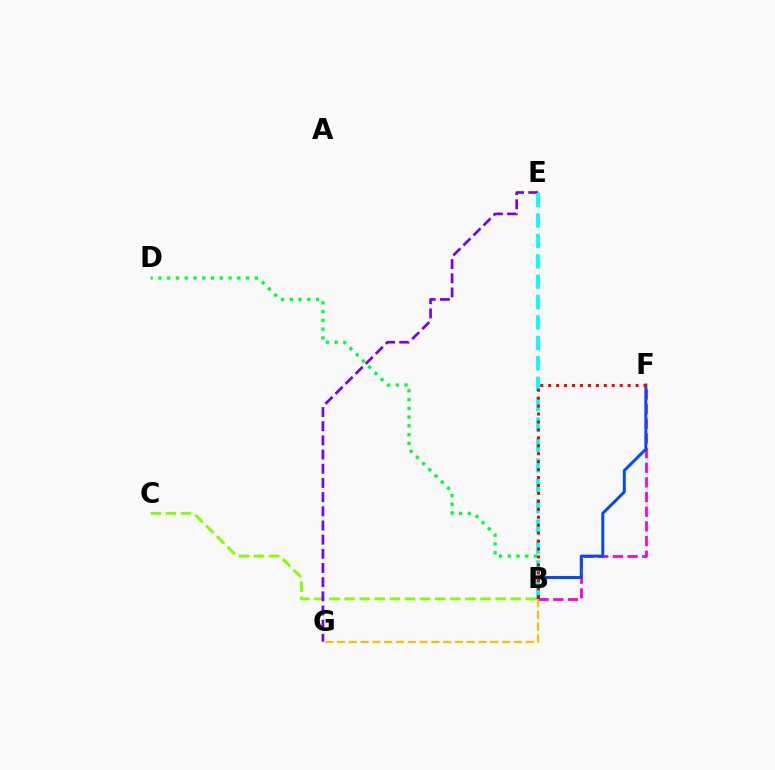{('B', 'F'): [{'color': '#ff00cf', 'line_style': 'dashed', 'thickness': 1.99}, {'color': '#004bff', 'line_style': 'solid', 'thickness': 2.14}, {'color': '#ff0000', 'line_style': 'dotted', 'thickness': 2.16}], ('B', 'C'): [{'color': '#84ff00', 'line_style': 'dashed', 'thickness': 2.05}], ('B', 'D'): [{'color': '#00ff39', 'line_style': 'dotted', 'thickness': 2.38}], ('E', 'G'): [{'color': '#7200ff', 'line_style': 'dashed', 'thickness': 1.93}], ('B', 'E'): [{'color': '#00fff6', 'line_style': 'dashed', 'thickness': 2.77}], ('B', 'G'): [{'color': '#ffbd00', 'line_style': 'dashed', 'thickness': 1.6}]}